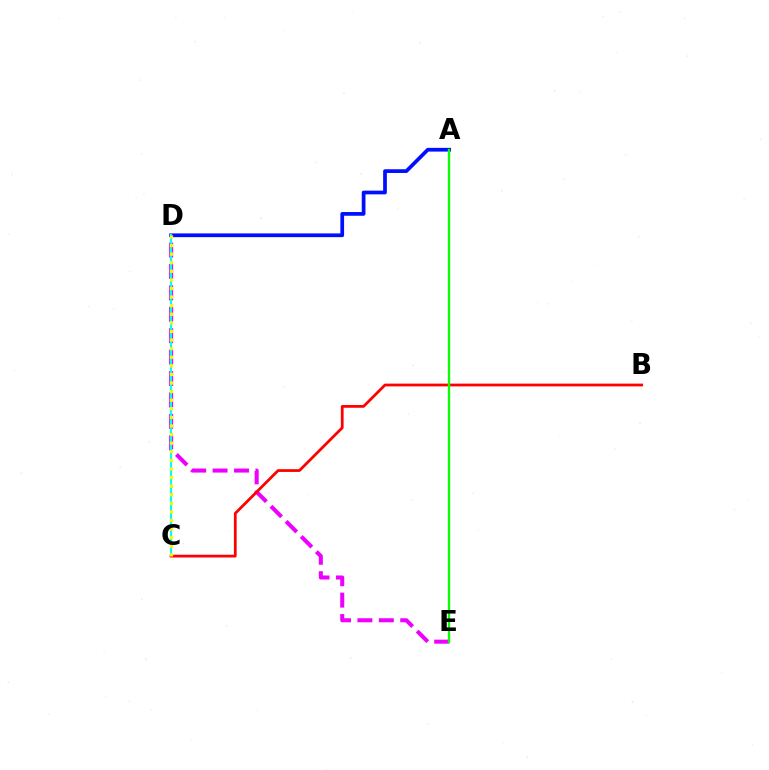{('A', 'D'): [{'color': '#0010ff', 'line_style': 'solid', 'thickness': 2.69}], ('D', 'E'): [{'color': '#ee00ff', 'line_style': 'dashed', 'thickness': 2.91}], ('C', 'D'): [{'color': '#00fff6', 'line_style': 'solid', 'thickness': 1.56}, {'color': '#fcf500', 'line_style': 'dotted', 'thickness': 2.33}], ('B', 'C'): [{'color': '#ff0000', 'line_style': 'solid', 'thickness': 1.99}], ('A', 'E'): [{'color': '#08ff00', 'line_style': 'solid', 'thickness': 1.68}]}